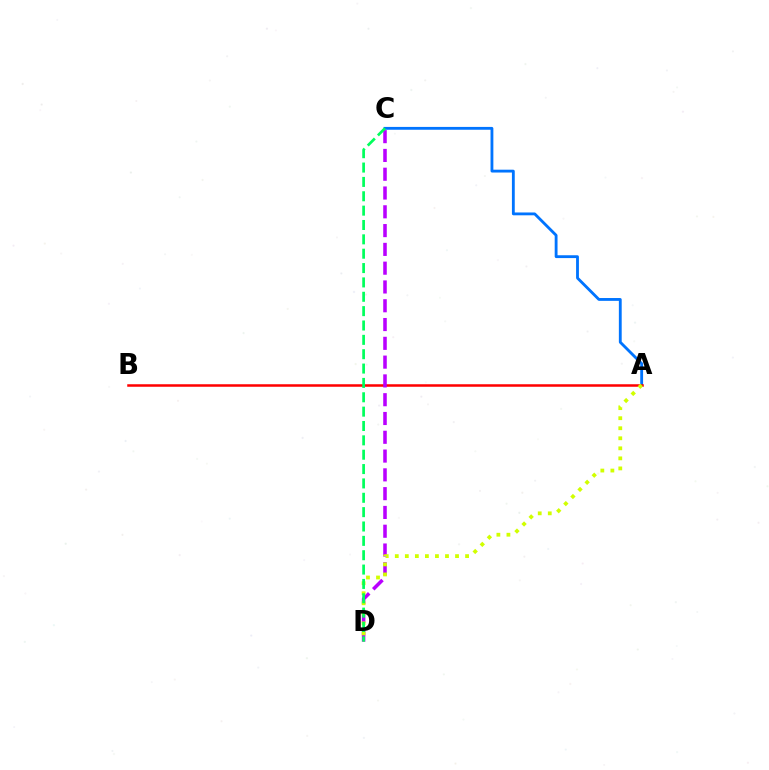{('A', 'C'): [{'color': '#0074ff', 'line_style': 'solid', 'thickness': 2.04}], ('A', 'B'): [{'color': '#ff0000', 'line_style': 'solid', 'thickness': 1.81}], ('C', 'D'): [{'color': '#b900ff', 'line_style': 'dashed', 'thickness': 2.55}, {'color': '#00ff5c', 'line_style': 'dashed', 'thickness': 1.95}], ('A', 'D'): [{'color': '#d1ff00', 'line_style': 'dotted', 'thickness': 2.73}]}